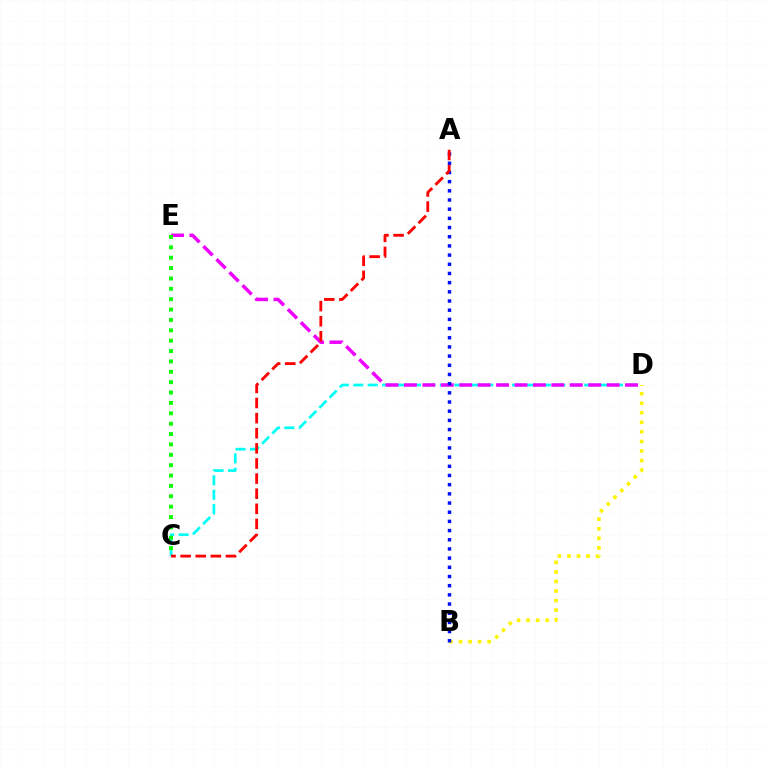{('C', 'D'): [{'color': '#00fff6', 'line_style': 'dashed', 'thickness': 1.96}], ('B', 'D'): [{'color': '#fcf500', 'line_style': 'dotted', 'thickness': 2.59}], ('D', 'E'): [{'color': '#ee00ff', 'line_style': 'dashed', 'thickness': 2.5}], ('A', 'B'): [{'color': '#0010ff', 'line_style': 'dotted', 'thickness': 2.49}], ('A', 'C'): [{'color': '#ff0000', 'line_style': 'dashed', 'thickness': 2.05}], ('C', 'E'): [{'color': '#08ff00', 'line_style': 'dotted', 'thickness': 2.82}]}